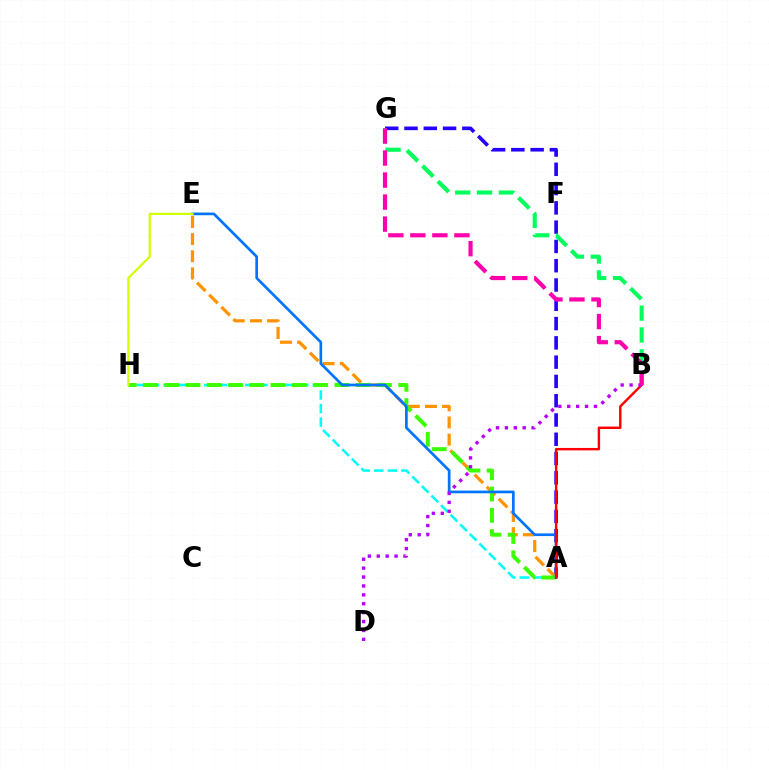{('A', 'G'): [{'color': '#2500ff', 'line_style': 'dashed', 'thickness': 2.62}], ('A', 'E'): [{'color': '#ff9400', 'line_style': 'dashed', 'thickness': 2.33}, {'color': '#0074ff', 'line_style': 'solid', 'thickness': 1.94}], ('A', 'H'): [{'color': '#00fff6', 'line_style': 'dashed', 'thickness': 1.84}, {'color': '#3dff00', 'line_style': 'dashed', 'thickness': 2.89}], ('A', 'B'): [{'color': '#ff0000', 'line_style': 'solid', 'thickness': 1.74}], ('B', 'G'): [{'color': '#00ff5c', 'line_style': 'dashed', 'thickness': 2.97}, {'color': '#ff00ac', 'line_style': 'dashed', 'thickness': 2.99}], ('B', 'D'): [{'color': '#b900ff', 'line_style': 'dotted', 'thickness': 2.42}], ('E', 'H'): [{'color': '#d1ff00', 'line_style': 'solid', 'thickness': 1.59}]}